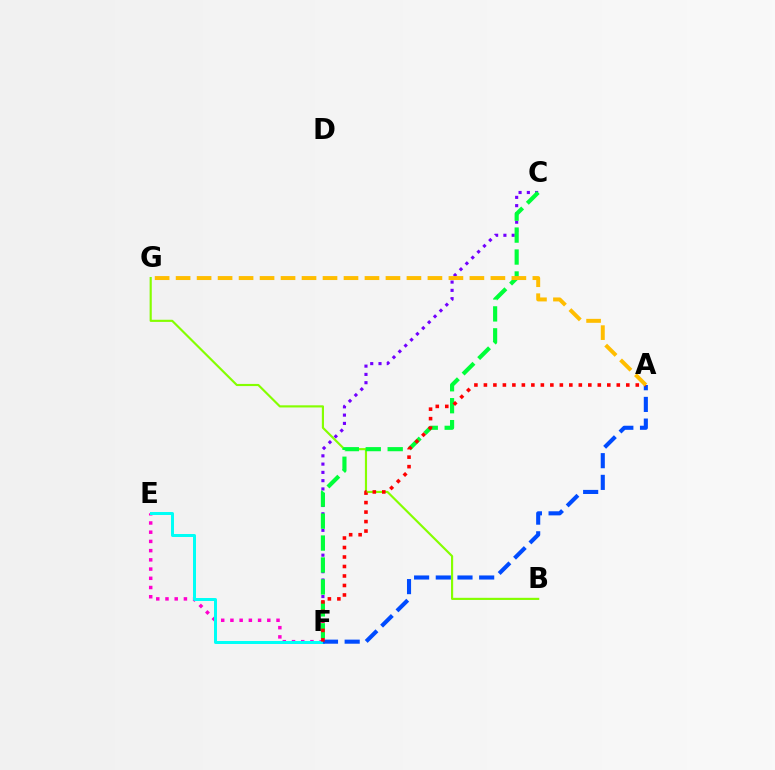{('B', 'G'): [{'color': '#84ff00', 'line_style': 'solid', 'thickness': 1.55}], ('C', 'F'): [{'color': '#7200ff', 'line_style': 'dotted', 'thickness': 2.25}, {'color': '#00ff39', 'line_style': 'dashed', 'thickness': 2.98}], ('E', 'F'): [{'color': '#ff00cf', 'line_style': 'dotted', 'thickness': 2.51}, {'color': '#00fff6', 'line_style': 'solid', 'thickness': 2.15}], ('A', 'F'): [{'color': '#004bff', 'line_style': 'dashed', 'thickness': 2.95}, {'color': '#ff0000', 'line_style': 'dotted', 'thickness': 2.58}], ('A', 'G'): [{'color': '#ffbd00', 'line_style': 'dashed', 'thickness': 2.85}]}